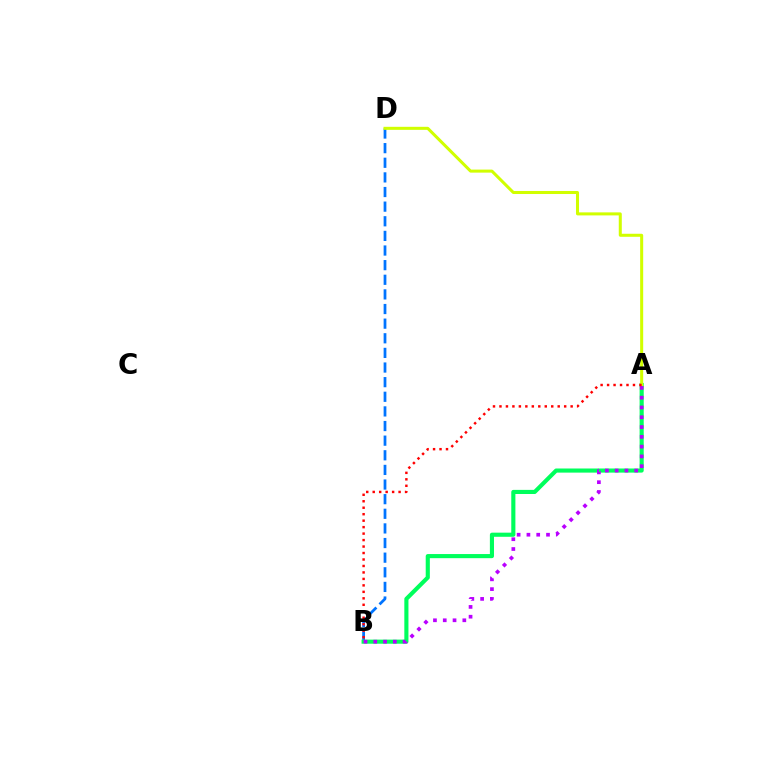{('B', 'D'): [{'color': '#0074ff', 'line_style': 'dashed', 'thickness': 1.99}], ('A', 'B'): [{'color': '#00ff5c', 'line_style': 'solid', 'thickness': 2.97}, {'color': '#b900ff', 'line_style': 'dotted', 'thickness': 2.66}, {'color': '#ff0000', 'line_style': 'dotted', 'thickness': 1.76}], ('A', 'D'): [{'color': '#d1ff00', 'line_style': 'solid', 'thickness': 2.18}]}